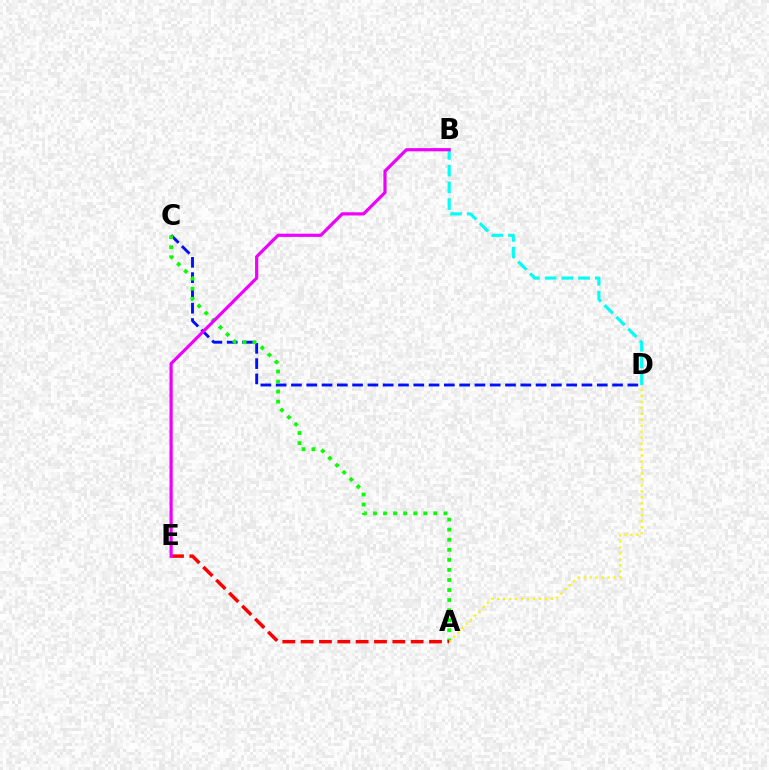{('C', 'D'): [{'color': '#0010ff', 'line_style': 'dashed', 'thickness': 2.08}], ('B', 'D'): [{'color': '#00fff6', 'line_style': 'dashed', 'thickness': 2.27}], ('A', 'C'): [{'color': '#08ff00', 'line_style': 'dotted', 'thickness': 2.73}], ('A', 'D'): [{'color': '#fcf500', 'line_style': 'dotted', 'thickness': 1.62}], ('A', 'E'): [{'color': '#ff0000', 'line_style': 'dashed', 'thickness': 2.49}], ('B', 'E'): [{'color': '#ee00ff', 'line_style': 'solid', 'thickness': 2.3}]}